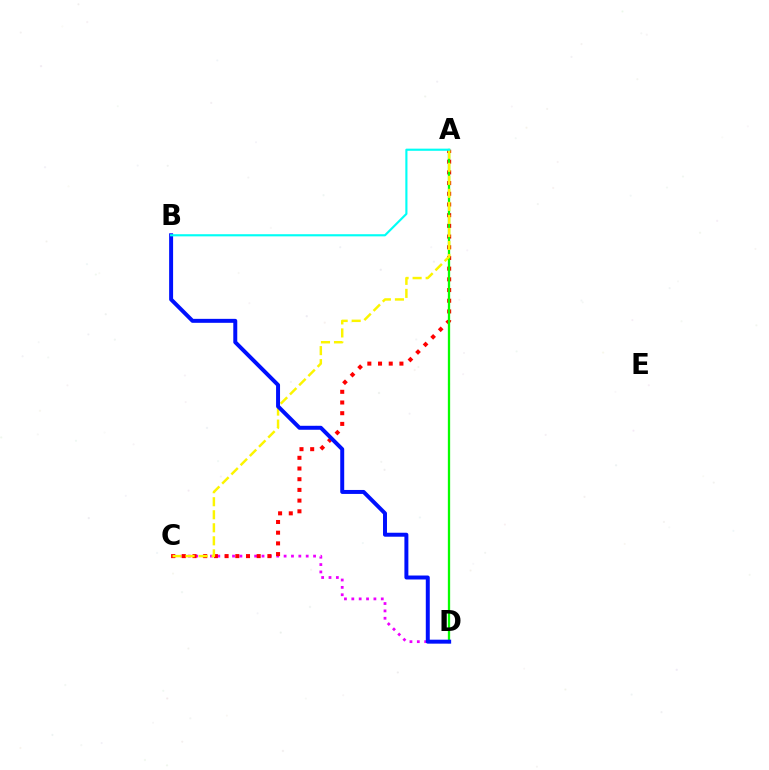{('C', 'D'): [{'color': '#ee00ff', 'line_style': 'dotted', 'thickness': 2.0}], ('A', 'C'): [{'color': '#ff0000', 'line_style': 'dotted', 'thickness': 2.91}, {'color': '#fcf500', 'line_style': 'dashed', 'thickness': 1.77}], ('A', 'D'): [{'color': '#08ff00', 'line_style': 'solid', 'thickness': 1.65}], ('B', 'D'): [{'color': '#0010ff', 'line_style': 'solid', 'thickness': 2.86}], ('A', 'B'): [{'color': '#00fff6', 'line_style': 'solid', 'thickness': 1.55}]}